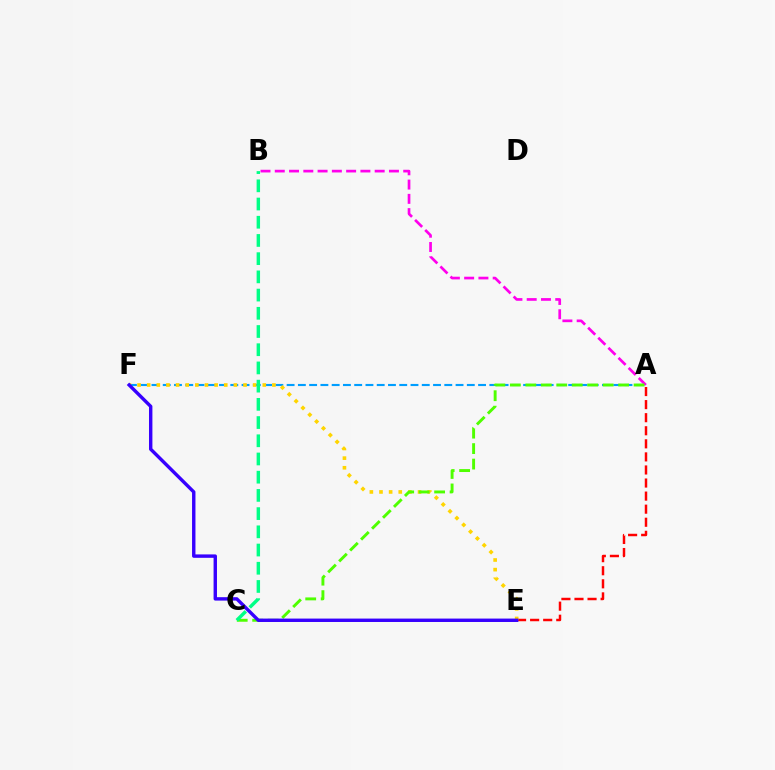{('A', 'B'): [{'color': '#ff00ed', 'line_style': 'dashed', 'thickness': 1.94}], ('A', 'E'): [{'color': '#ff0000', 'line_style': 'dashed', 'thickness': 1.78}], ('A', 'F'): [{'color': '#009eff', 'line_style': 'dashed', 'thickness': 1.53}], ('E', 'F'): [{'color': '#ffd500', 'line_style': 'dotted', 'thickness': 2.62}, {'color': '#3700ff', 'line_style': 'solid', 'thickness': 2.45}], ('A', 'C'): [{'color': '#4fff00', 'line_style': 'dashed', 'thickness': 2.1}], ('B', 'C'): [{'color': '#00ff86', 'line_style': 'dashed', 'thickness': 2.47}]}